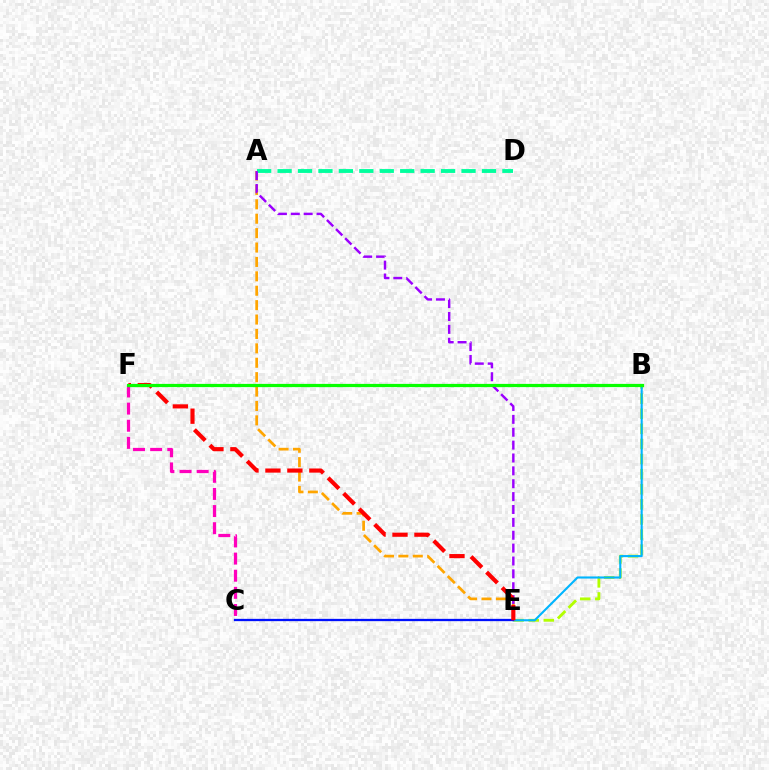{('A', 'E'): [{'color': '#ffa500', 'line_style': 'dashed', 'thickness': 1.96}, {'color': '#9b00ff', 'line_style': 'dashed', 'thickness': 1.75}], ('A', 'D'): [{'color': '#00ff9d', 'line_style': 'dashed', 'thickness': 2.78}], ('B', 'E'): [{'color': '#b3ff00', 'line_style': 'dashed', 'thickness': 2.05}, {'color': '#00b5ff', 'line_style': 'solid', 'thickness': 1.52}], ('C', 'F'): [{'color': '#ff00bd', 'line_style': 'dashed', 'thickness': 2.33}], ('C', 'E'): [{'color': '#0010ff', 'line_style': 'solid', 'thickness': 1.65}], ('E', 'F'): [{'color': '#ff0000', 'line_style': 'dashed', 'thickness': 2.98}], ('B', 'F'): [{'color': '#08ff00', 'line_style': 'solid', 'thickness': 2.32}]}